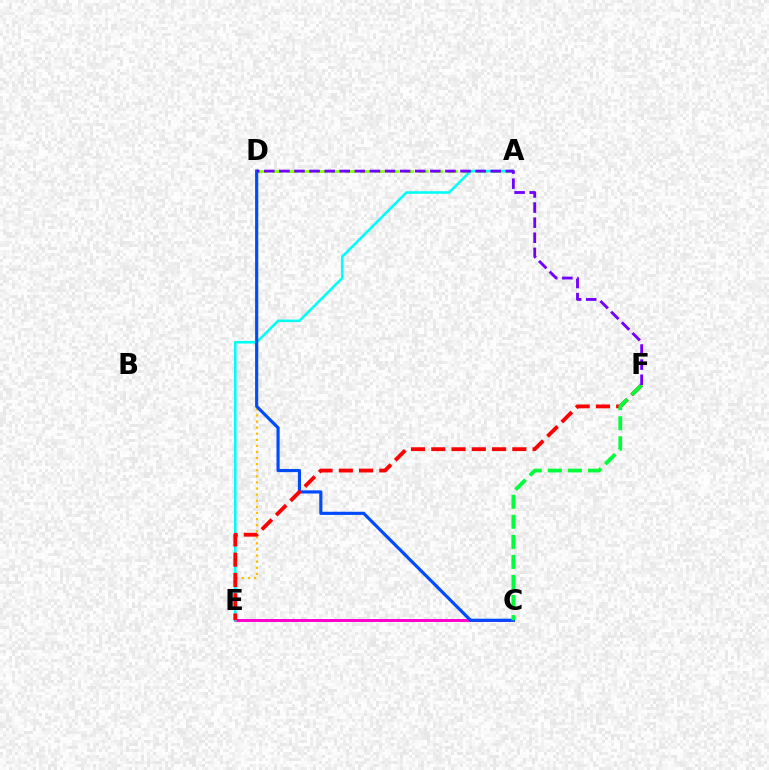{('D', 'E'): [{'color': '#ffbd00', 'line_style': 'dotted', 'thickness': 1.66}], ('A', 'D'): [{'color': '#84ff00', 'line_style': 'dashed', 'thickness': 1.99}], ('C', 'E'): [{'color': '#ff00cf', 'line_style': 'solid', 'thickness': 2.12}], ('A', 'E'): [{'color': '#00fff6', 'line_style': 'solid', 'thickness': 1.85}], ('C', 'D'): [{'color': '#004bff', 'line_style': 'solid', 'thickness': 2.27}], ('E', 'F'): [{'color': '#ff0000', 'line_style': 'dashed', 'thickness': 2.75}], ('C', 'F'): [{'color': '#00ff39', 'line_style': 'dashed', 'thickness': 2.72}], ('D', 'F'): [{'color': '#7200ff', 'line_style': 'dashed', 'thickness': 2.05}]}